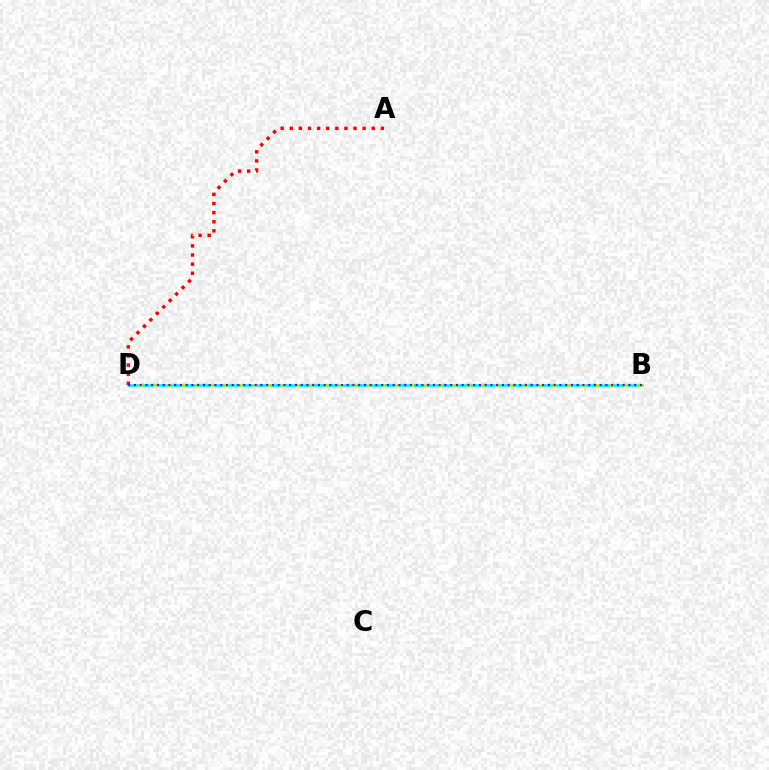{('B', 'D'): [{'color': '#84ff00', 'line_style': 'solid', 'thickness': 1.84}, {'color': '#00fff6', 'line_style': 'dashed', 'thickness': 1.94}, {'color': '#7200ff', 'line_style': 'dotted', 'thickness': 1.56}], ('A', 'D'): [{'color': '#ff0000', 'line_style': 'dotted', 'thickness': 2.47}]}